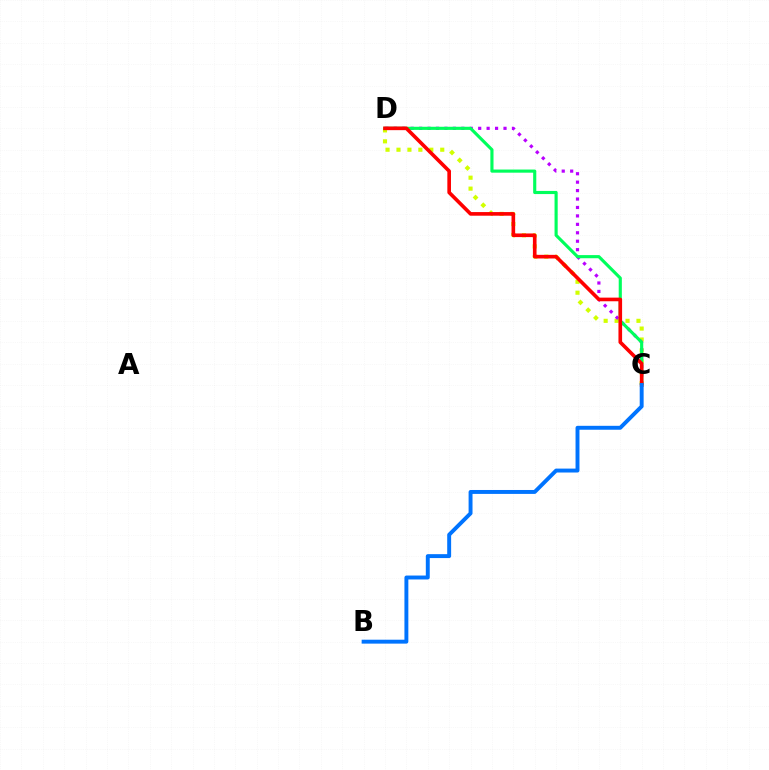{('C', 'D'): [{'color': '#d1ff00', 'line_style': 'dotted', 'thickness': 2.97}, {'color': '#b900ff', 'line_style': 'dotted', 'thickness': 2.29}, {'color': '#00ff5c', 'line_style': 'solid', 'thickness': 2.26}, {'color': '#ff0000', 'line_style': 'solid', 'thickness': 2.62}], ('B', 'C'): [{'color': '#0074ff', 'line_style': 'solid', 'thickness': 2.82}]}